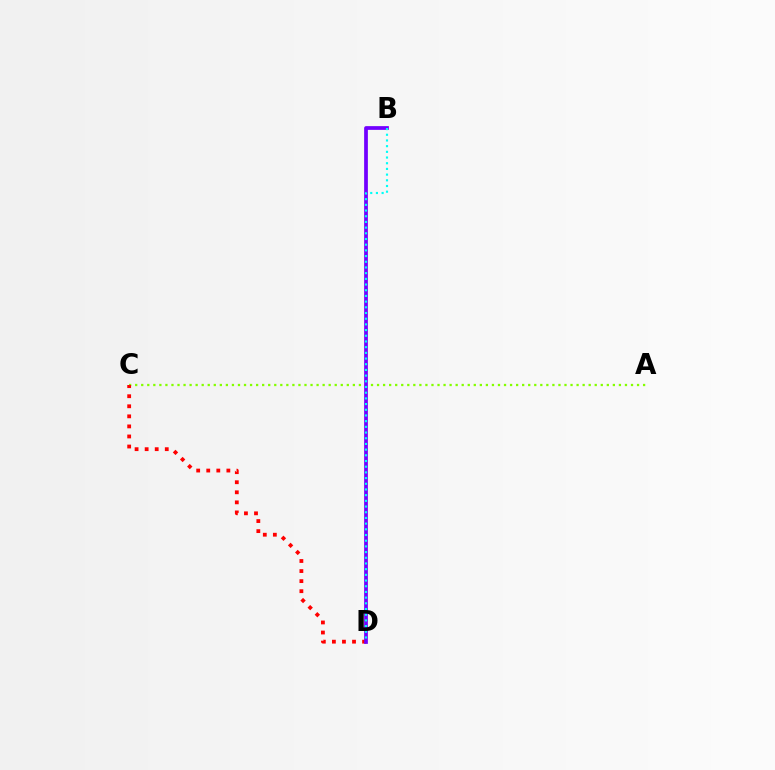{('A', 'C'): [{'color': '#84ff00', 'line_style': 'dotted', 'thickness': 1.64}], ('C', 'D'): [{'color': '#ff0000', 'line_style': 'dotted', 'thickness': 2.73}], ('B', 'D'): [{'color': '#7200ff', 'line_style': 'solid', 'thickness': 2.69}, {'color': '#00fff6', 'line_style': 'dotted', 'thickness': 1.55}]}